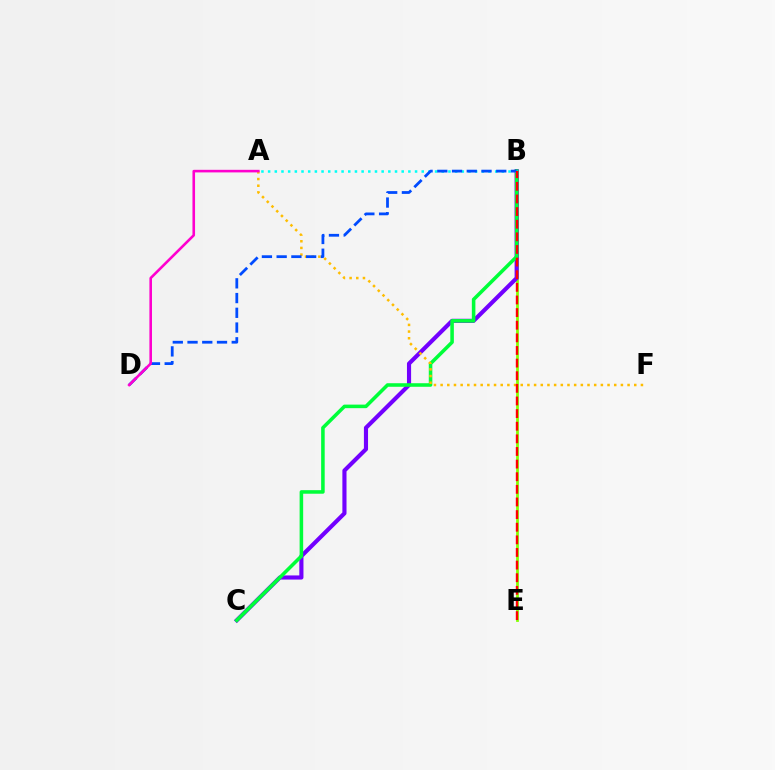{('B', 'E'): [{'color': '#84ff00', 'line_style': 'solid', 'thickness': 1.99}, {'color': '#ff0000', 'line_style': 'dashed', 'thickness': 1.72}], ('B', 'C'): [{'color': '#7200ff', 'line_style': 'solid', 'thickness': 2.98}, {'color': '#00ff39', 'line_style': 'solid', 'thickness': 2.56}], ('A', 'B'): [{'color': '#00fff6', 'line_style': 'dotted', 'thickness': 1.81}], ('A', 'F'): [{'color': '#ffbd00', 'line_style': 'dotted', 'thickness': 1.81}], ('B', 'D'): [{'color': '#004bff', 'line_style': 'dashed', 'thickness': 2.0}], ('A', 'D'): [{'color': '#ff00cf', 'line_style': 'solid', 'thickness': 1.86}]}